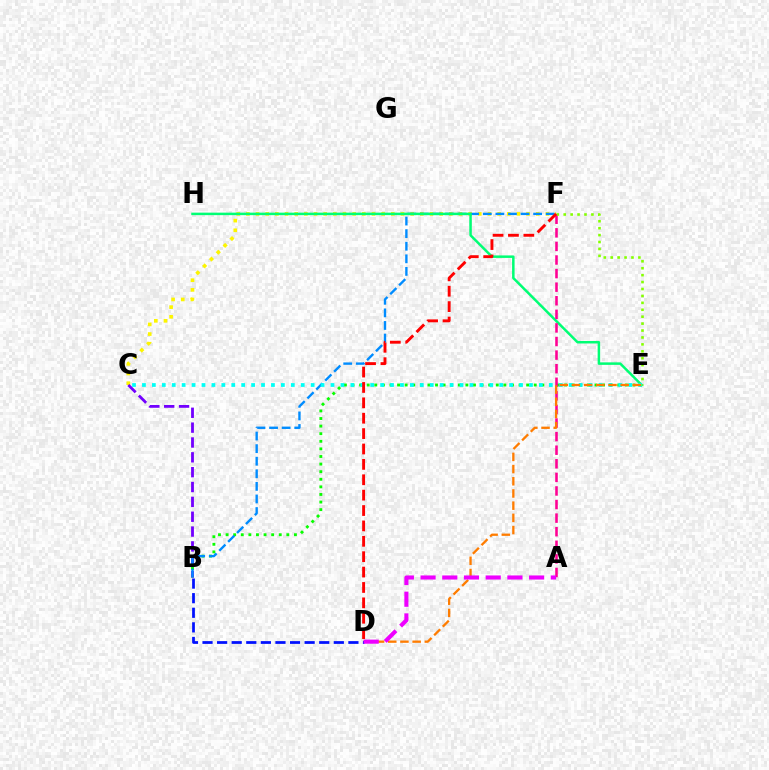{('C', 'F'): [{'color': '#fcf500', 'line_style': 'dotted', 'thickness': 2.63}], ('B', 'E'): [{'color': '#08ff00', 'line_style': 'dotted', 'thickness': 2.06}], ('B', 'C'): [{'color': '#7200ff', 'line_style': 'dashed', 'thickness': 2.02}], ('B', 'F'): [{'color': '#008cff', 'line_style': 'dashed', 'thickness': 1.71}], ('E', 'H'): [{'color': '#00ff74', 'line_style': 'solid', 'thickness': 1.8}], ('A', 'F'): [{'color': '#ff0094', 'line_style': 'dashed', 'thickness': 1.85}], ('C', 'E'): [{'color': '#00fff6', 'line_style': 'dotted', 'thickness': 2.7}], ('D', 'E'): [{'color': '#ff7c00', 'line_style': 'dashed', 'thickness': 1.66}], ('E', 'F'): [{'color': '#84ff00', 'line_style': 'dotted', 'thickness': 1.88}], ('B', 'D'): [{'color': '#0010ff', 'line_style': 'dashed', 'thickness': 1.98}], ('A', 'D'): [{'color': '#ee00ff', 'line_style': 'dashed', 'thickness': 2.95}], ('D', 'F'): [{'color': '#ff0000', 'line_style': 'dashed', 'thickness': 2.09}]}